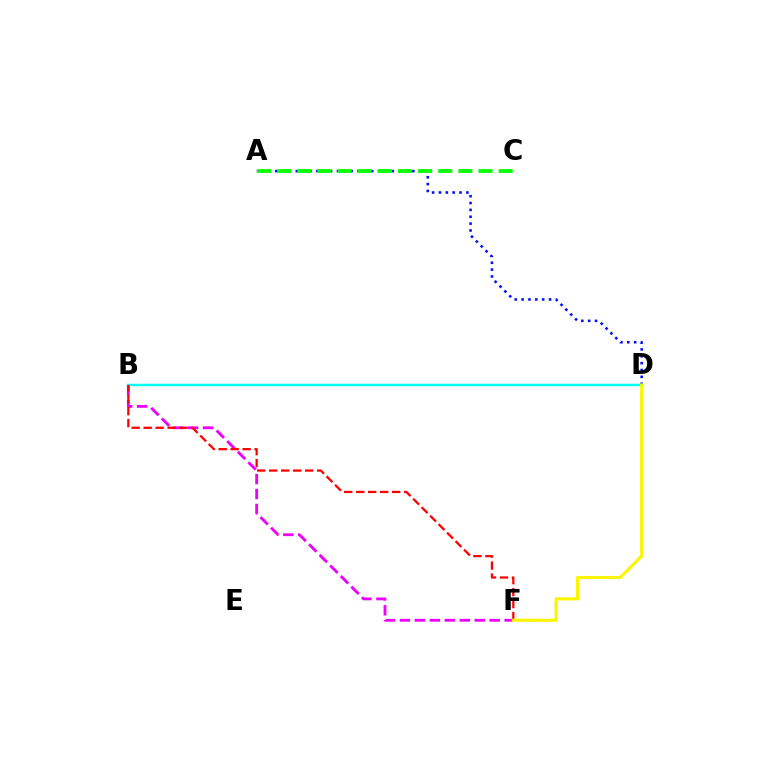{('B', 'F'): [{'color': '#ee00ff', 'line_style': 'dashed', 'thickness': 2.03}, {'color': '#ff0000', 'line_style': 'dashed', 'thickness': 1.63}], ('A', 'D'): [{'color': '#0010ff', 'line_style': 'dotted', 'thickness': 1.86}], ('B', 'D'): [{'color': '#00fff6', 'line_style': 'solid', 'thickness': 1.77}], ('A', 'C'): [{'color': '#08ff00', 'line_style': 'dashed', 'thickness': 2.74}], ('D', 'F'): [{'color': '#fcf500', 'line_style': 'solid', 'thickness': 2.23}]}